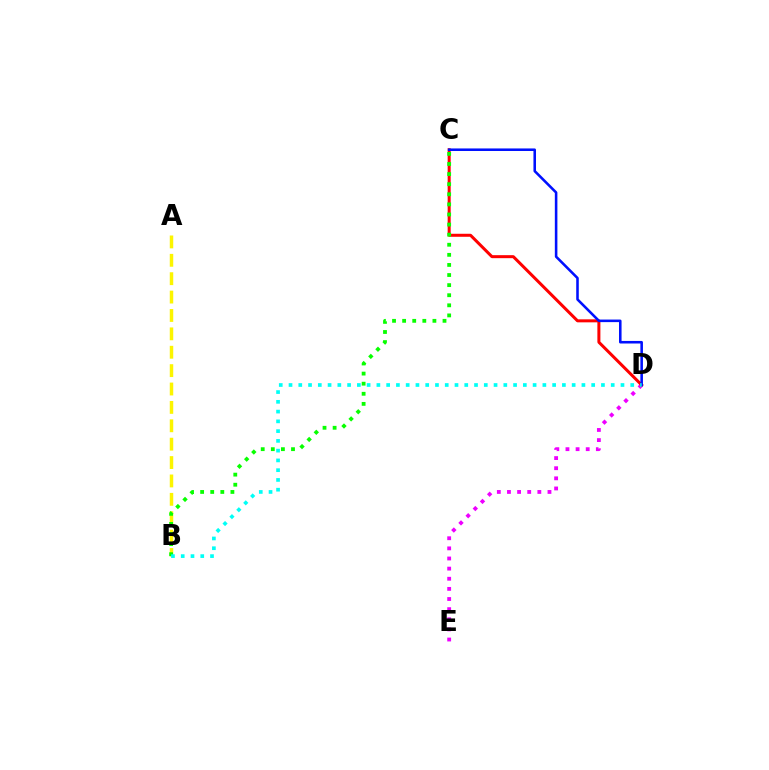{('D', 'E'): [{'color': '#ee00ff', 'line_style': 'dotted', 'thickness': 2.75}], ('C', 'D'): [{'color': '#ff0000', 'line_style': 'solid', 'thickness': 2.17}, {'color': '#0010ff', 'line_style': 'solid', 'thickness': 1.85}], ('A', 'B'): [{'color': '#fcf500', 'line_style': 'dashed', 'thickness': 2.5}], ('B', 'C'): [{'color': '#08ff00', 'line_style': 'dotted', 'thickness': 2.74}], ('B', 'D'): [{'color': '#00fff6', 'line_style': 'dotted', 'thickness': 2.65}]}